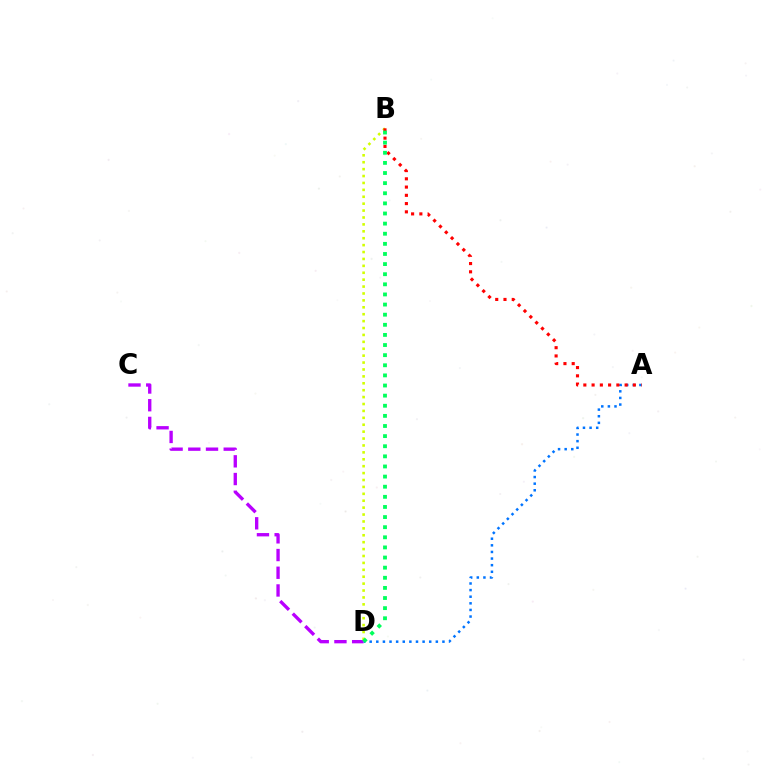{('C', 'D'): [{'color': '#b900ff', 'line_style': 'dashed', 'thickness': 2.41}], ('A', 'D'): [{'color': '#0074ff', 'line_style': 'dotted', 'thickness': 1.8}], ('B', 'D'): [{'color': '#d1ff00', 'line_style': 'dotted', 'thickness': 1.88}, {'color': '#00ff5c', 'line_style': 'dotted', 'thickness': 2.75}], ('A', 'B'): [{'color': '#ff0000', 'line_style': 'dotted', 'thickness': 2.24}]}